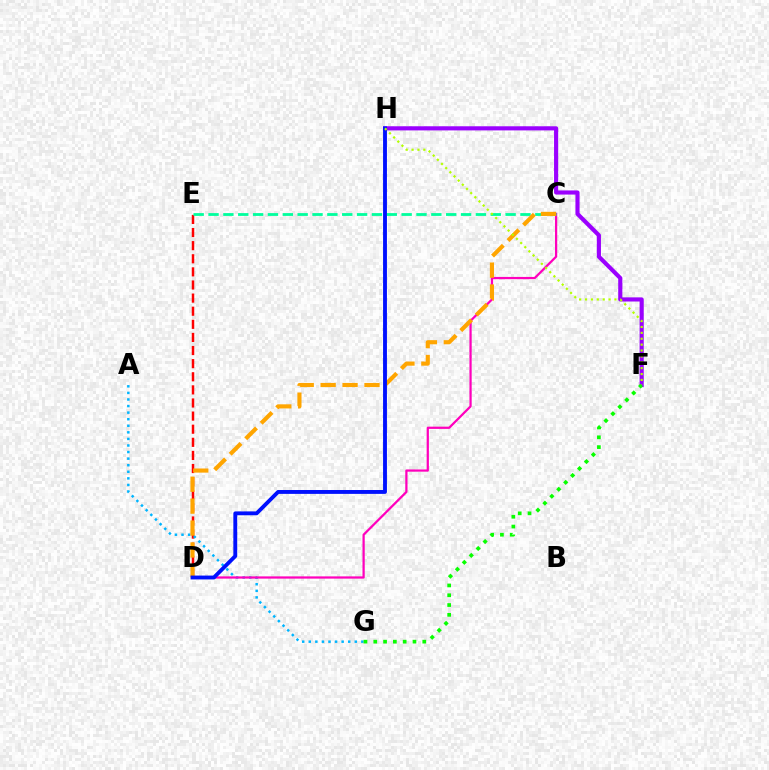{('F', 'H'): [{'color': '#9b00ff', 'line_style': 'solid', 'thickness': 2.98}, {'color': '#b3ff00', 'line_style': 'dotted', 'thickness': 1.6}], ('D', 'E'): [{'color': '#ff0000', 'line_style': 'dashed', 'thickness': 1.78}], ('A', 'G'): [{'color': '#00b5ff', 'line_style': 'dotted', 'thickness': 1.79}], ('C', 'D'): [{'color': '#ff00bd', 'line_style': 'solid', 'thickness': 1.61}, {'color': '#ffa500', 'line_style': 'dashed', 'thickness': 2.98}], ('C', 'E'): [{'color': '#00ff9d', 'line_style': 'dashed', 'thickness': 2.02}], ('D', 'H'): [{'color': '#0010ff', 'line_style': 'solid', 'thickness': 2.78}], ('F', 'G'): [{'color': '#08ff00', 'line_style': 'dotted', 'thickness': 2.66}]}